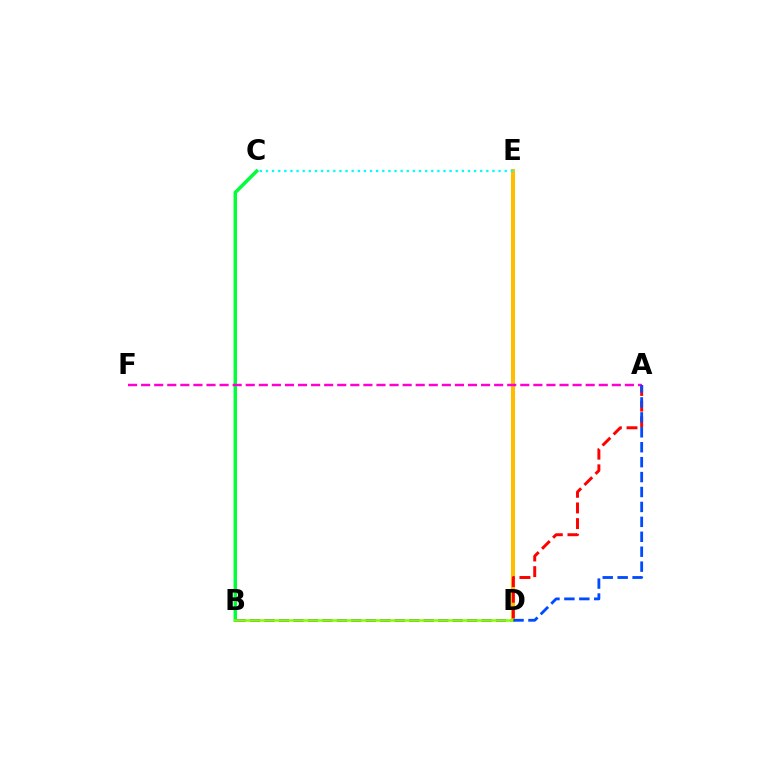{('B', 'C'): [{'color': '#00ff39', 'line_style': 'solid', 'thickness': 2.49}], ('B', 'D'): [{'color': '#7200ff', 'line_style': 'dashed', 'thickness': 1.97}, {'color': '#84ff00', 'line_style': 'solid', 'thickness': 1.83}], ('D', 'E'): [{'color': '#ffbd00', 'line_style': 'solid', 'thickness': 2.94}], ('A', 'D'): [{'color': '#ff0000', 'line_style': 'dashed', 'thickness': 2.13}, {'color': '#004bff', 'line_style': 'dashed', 'thickness': 2.03}], ('C', 'E'): [{'color': '#00fff6', 'line_style': 'dotted', 'thickness': 1.66}], ('A', 'F'): [{'color': '#ff00cf', 'line_style': 'dashed', 'thickness': 1.78}]}